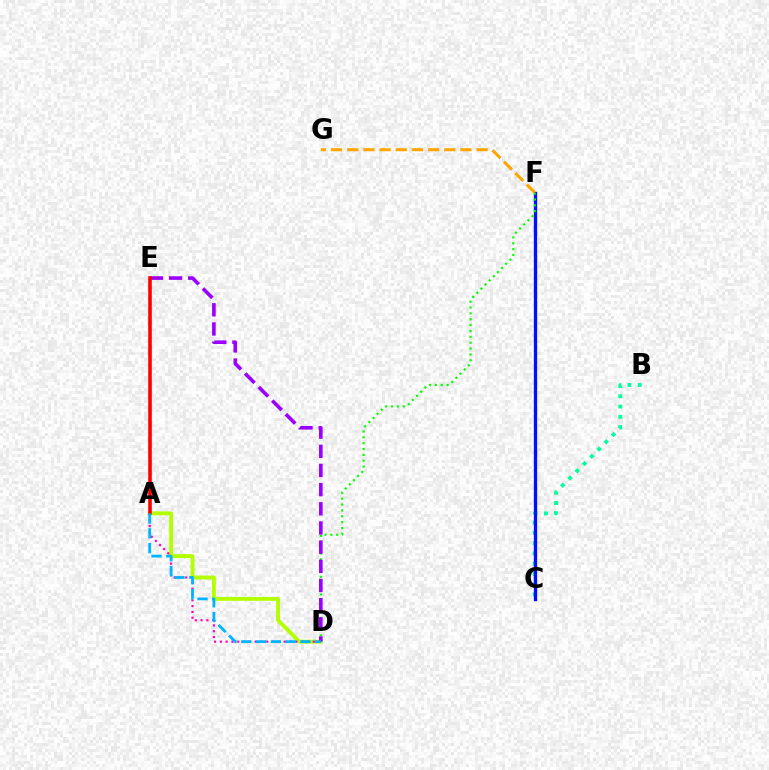{('B', 'C'): [{'color': '#00ff9d', 'line_style': 'dotted', 'thickness': 2.79}], ('A', 'D'): [{'color': '#b3ff00', 'line_style': 'solid', 'thickness': 2.8}, {'color': '#ff00bd', 'line_style': 'dotted', 'thickness': 1.58}, {'color': '#00b5ff', 'line_style': 'dashed', 'thickness': 2.01}], ('C', 'F'): [{'color': '#0010ff', 'line_style': 'solid', 'thickness': 2.39}], ('D', 'F'): [{'color': '#08ff00', 'line_style': 'dotted', 'thickness': 1.59}], ('D', 'E'): [{'color': '#9b00ff', 'line_style': 'dashed', 'thickness': 2.6}], ('F', 'G'): [{'color': '#ffa500', 'line_style': 'dashed', 'thickness': 2.2}], ('A', 'E'): [{'color': '#ff0000', 'line_style': 'solid', 'thickness': 2.58}]}